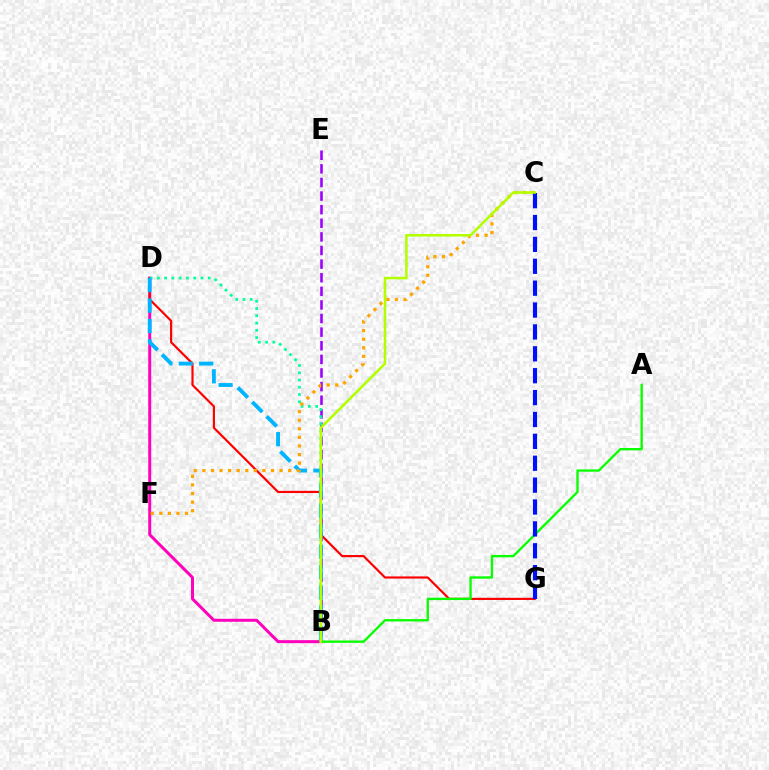{('B', 'E'): [{'color': '#9b00ff', 'line_style': 'dashed', 'thickness': 1.85}], ('B', 'D'): [{'color': '#ff00bd', 'line_style': 'solid', 'thickness': 2.15}, {'color': '#00ff9d', 'line_style': 'dotted', 'thickness': 1.97}, {'color': '#00b5ff', 'line_style': 'dashed', 'thickness': 2.77}], ('D', 'G'): [{'color': '#ff0000', 'line_style': 'solid', 'thickness': 1.57}], ('A', 'B'): [{'color': '#08ff00', 'line_style': 'solid', 'thickness': 1.69}], ('C', 'F'): [{'color': '#ffa500', 'line_style': 'dotted', 'thickness': 2.33}], ('C', 'G'): [{'color': '#0010ff', 'line_style': 'dashed', 'thickness': 2.97}], ('B', 'C'): [{'color': '#b3ff00', 'line_style': 'solid', 'thickness': 1.85}]}